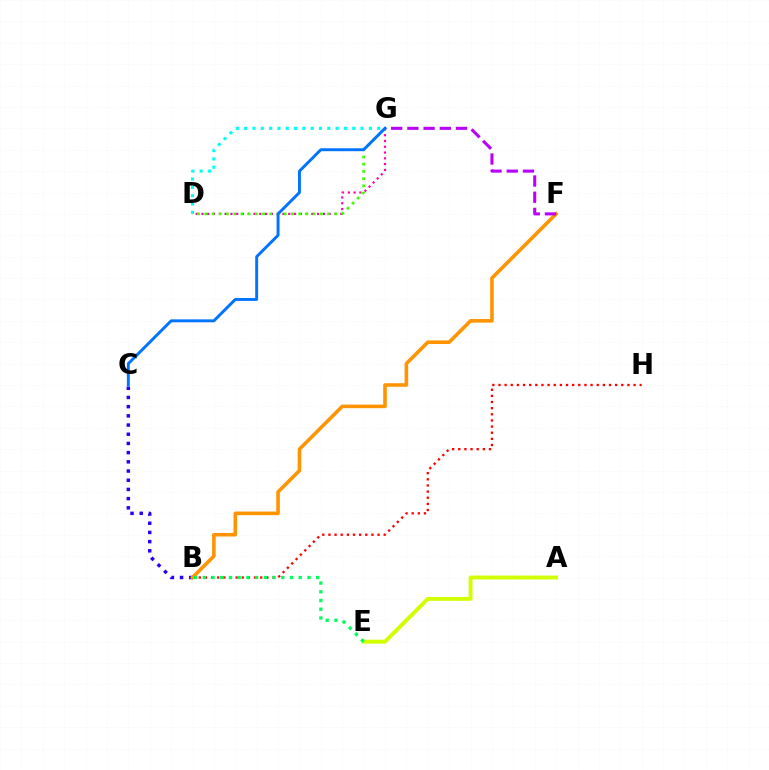{('B', 'H'): [{'color': '#ff0000', 'line_style': 'dotted', 'thickness': 1.67}], ('B', 'C'): [{'color': '#2500ff', 'line_style': 'dotted', 'thickness': 2.5}], ('A', 'E'): [{'color': '#d1ff00', 'line_style': 'solid', 'thickness': 2.82}], ('D', 'G'): [{'color': '#00fff6', 'line_style': 'dotted', 'thickness': 2.26}, {'color': '#ff00ac', 'line_style': 'dotted', 'thickness': 1.57}, {'color': '#3dff00', 'line_style': 'dotted', 'thickness': 1.96}], ('B', 'F'): [{'color': '#ff9400', 'line_style': 'solid', 'thickness': 2.58}], ('B', 'E'): [{'color': '#00ff5c', 'line_style': 'dotted', 'thickness': 2.37}], ('C', 'G'): [{'color': '#0074ff', 'line_style': 'solid', 'thickness': 2.11}], ('F', 'G'): [{'color': '#b900ff', 'line_style': 'dashed', 'thickness': 2.2}]}